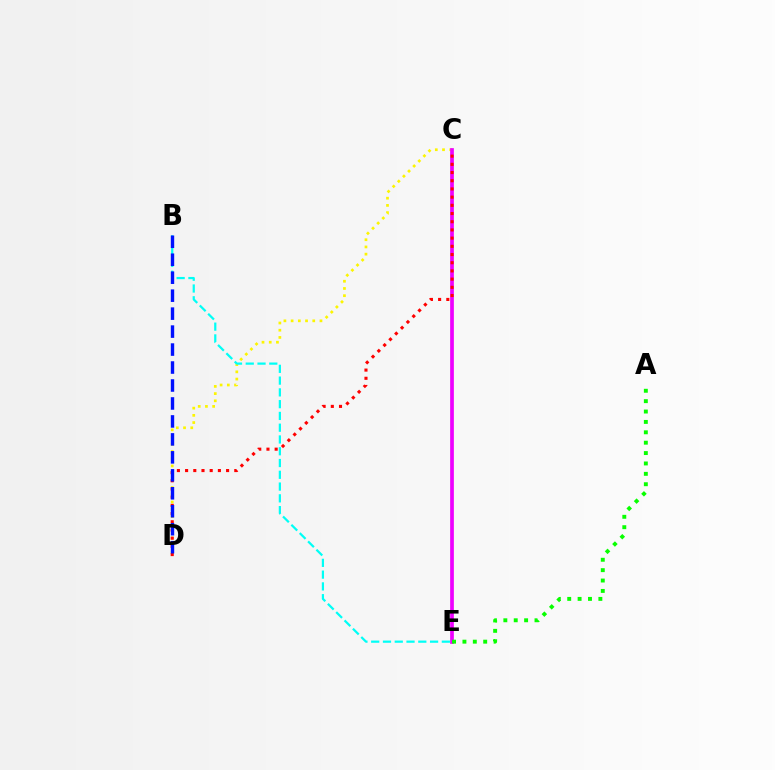{('C', 'D'): [{'color': '#fcf500', 'line_style': 'dotted', 'thickness': 1.96}, {'color': '#ff0000', 'line_style': 'dotted', 'thickness': 2.23}], ('C', 'E'): [{'color': '#ee00ff', 'line_style': 'solid', 'thickness': 2.67}], ('B', 'E'): [{'color': '#00fff6', 'line_style': 'dashed', 'thickness': 1.6}], ('B', 'D'): [{'color': '#0010ff', 'line_style': 'dashed', 'thickness': 2.44}], ('A', 'E'): [{'color': '#08ff00', 'line_style': 'dotted', 'thickness': 2.82}]}